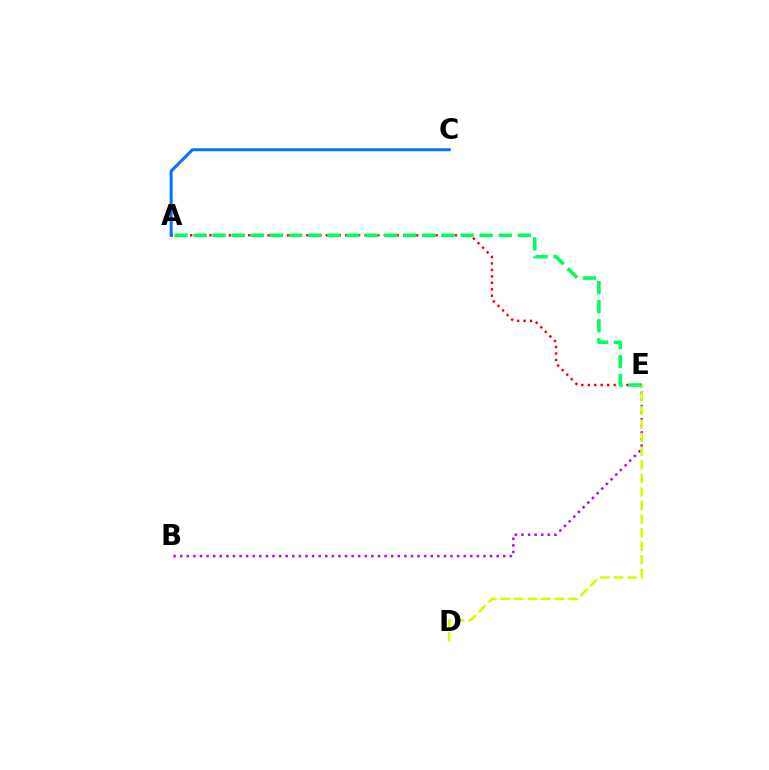{('A', 'E'): [{'color': '#ff0000', 'line_style': 'dotted', 'thickness': 1.75}, {'color': '#00ff5c', 'line_style': 'dashed', 'thickness': 2.59}], ('B', 'E'): [{'color': '#b900ff', 'line_style': 'dotted', 'thickness': 1.79}], ('D', 'E'): [{'color': '#d1ff00', 'line_style': 'dashed', 'thickness': 1.85}], ('A', 'C'): [{'color': '#0074ff', 'line_style': 'solid', 'thickness': 2.16}]}